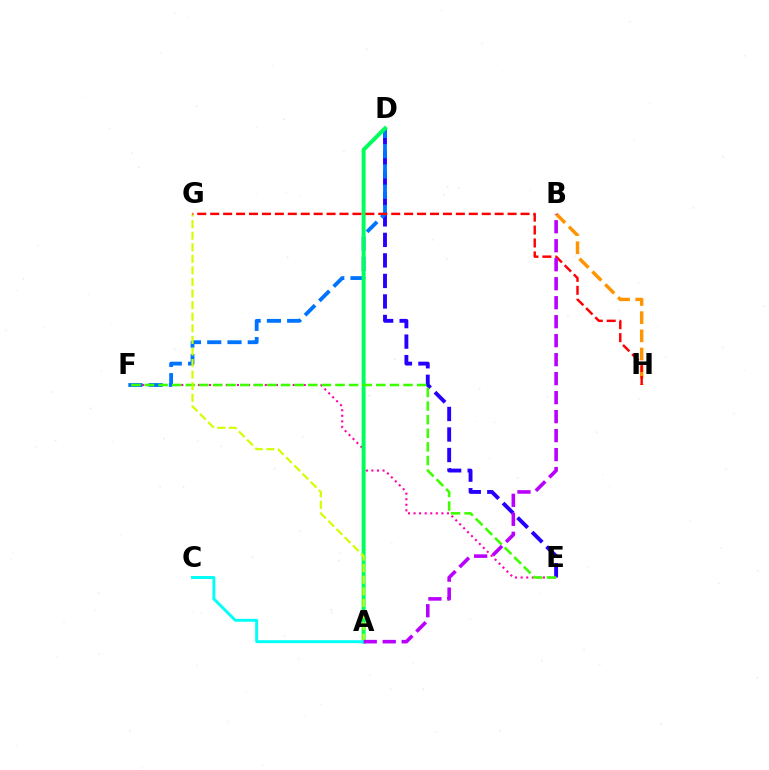{('D', 'E'): [{'color': '#2500ff', 'line_style': 'dashed', 'thickness': 2.79}], ('E', 'F'): [{'color': '#ff00ac', 'line_style': 'dotted', 'thickness': 1.51}, {'color': '#3dff00', 'line_style': 'dashed', 'thickness': 1.85}], ('D', 'F'): [{'color': '#0074ff', 'line_style': 'dashed', 'thickness': 2.75}], ('B', 'H'): [{'color': '#ff9400', 'line_style': 'dashed', 'thickness': 2.47}], ('A', 'D'): [{'color': '#00ff5c', 'line_style': 'solid', 'thickness': 2.85}], ('A', 'G'): [{'color': '#d1ff00', 'line_style': 'dashed', 'thickness': 1.57}], ('G', 'H'): [{'color': '#ff0000', 'line_style': 'dashed', 'thickness': 1.76}], ('A', 'C'): [{'color': '#00fff6', 'line_style': 'solid', 'thickness': 2.1}], ('A', 'B'): [{'color': '#b900ff', 'line_style': 'dashed', 'thickness': 2.58}]}